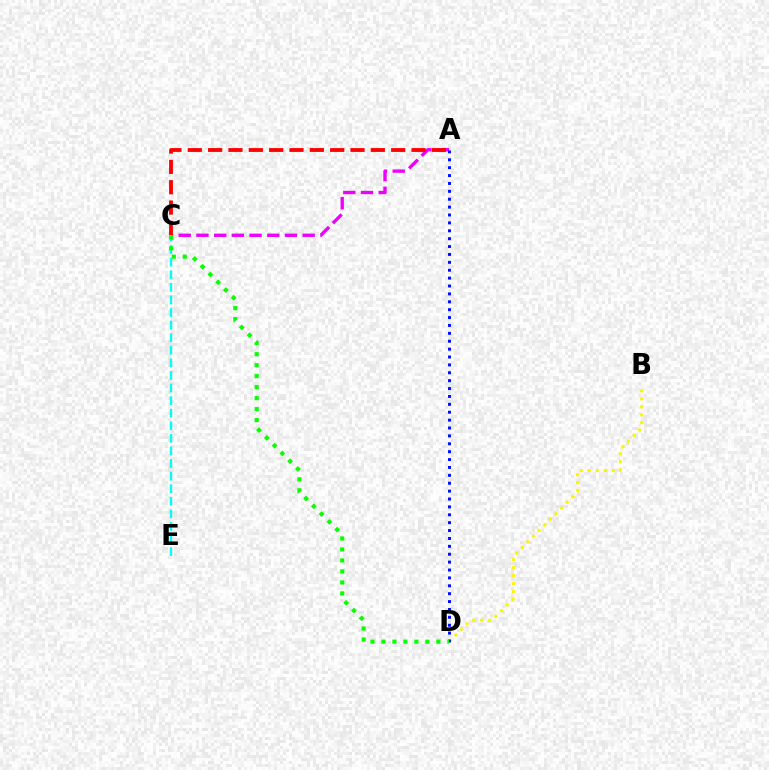{('A', 'C'): [{'color': '#ee00ff', 'line_style': 'dashed', 'thickness': 2.41}, {'color': '#ff0000', 'line_style': 'dashed', 'thickness': 2.76}], ('B', 'D'): [{'color': '#fcf500', 'line_style': 'dotted', 'thickness': 2.17}], ('A', 'D'): [{'color': '#0010ff', 'line_style': 'dotted', 'thickness': 2.14}], ('C', 'E'): [{'color': '#00fff6', 'line_style': 'dashed', 'thickness': 1.71}], ('C', 'D'): [{'color': '#08ff00', 'line_style': 'dotted', 'thickness': 2.99}]}